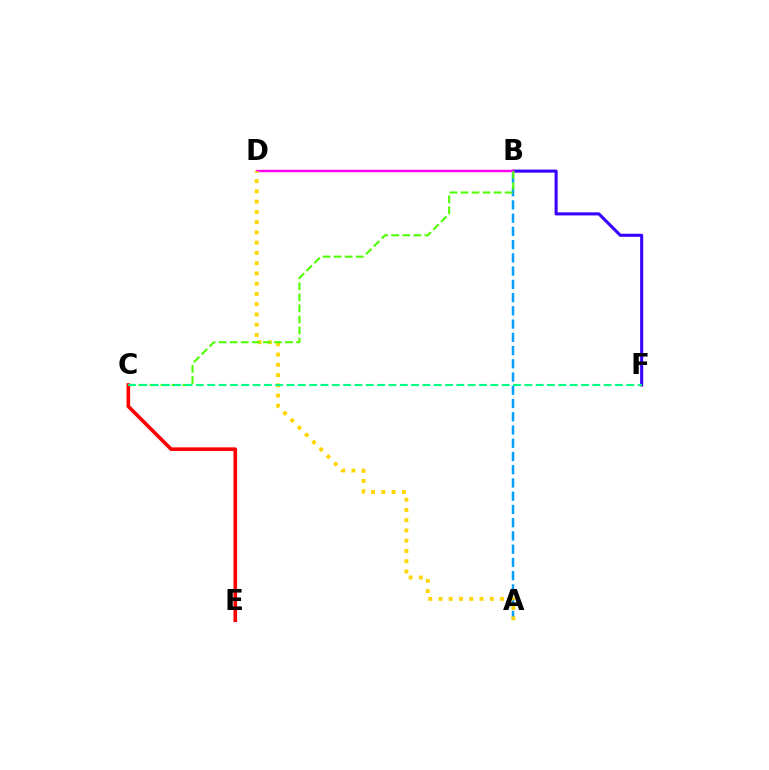{('C', 'E'): [{'color': '#ff0000', 'line_style': 'solid', 'thickness': 2.61}], ('B', 'F'): [{'color': '#3700ff', 'line_style': 'solid', 'thickness': 2.21}], ('B', 'D'): [{'color': '#ff00ed', 'line_style': 'solid', 'thickness': 1.74}], ('A', 'B'): [{'color': '#009eff', 'line_style': 'dashed', 'thickness': 1.8}], ('A', 'D'): [{'color': '#ffd500', 'line_style': 'dotted', 'thickness': 2.79}], ('B', 'C'): [{'color': '#4fff00', 'line_style': 'dashed', 'thickness': 1.5}], ('C', 'F'): [{'color': '#00ff86', 'line_style': 'dashed', 'thickness': 1.54}]}